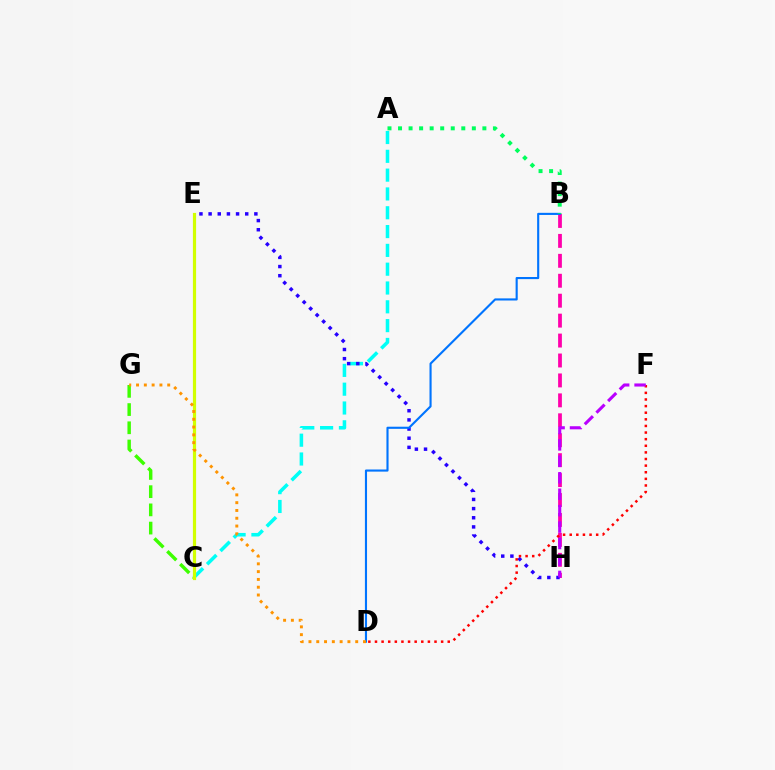{('B', 'H'): [{'color': '#ff00ac', 'line_style': 'dashed', 'thickness': 2.71}], ('A', 'C'): [{'color': '#00fff6', 'line_style': 'dashed', 'thickness': 2.56}], ('E', 'H'): [{'color': '#2500ff', 'line_style': 'dotted', 'thickness': 2.49}], ('B', 'D'): [{'color': '#0074ff', 'line_style': 'solid', 'thickness': 1.53}], ('A', 'B'): [{'color': '#00ff5c', 'line_style': 'dotted', 'thickness': 2.86}], ('C', 'G'): [{'color': '#3dff00', 'line_style': 'dashed', 'thickness': 2.47}], ('D', 'F'): [{'color': '#ff0000', 'line_style': 'dotted', 'thickness': 1.8}], ('C', 'E'): [{'color': '#d1ff00', 'line_style': 'solid', 'thickness': 2.29}], ('F', 'H'): [{'color': '#b900ff', 'line_style': 'dashed', 'thickness': 2.23}], ('D', 'G'): [{'color': '#ff9400', 'line_style': 'dotted', 'thickness': 2.12}]}